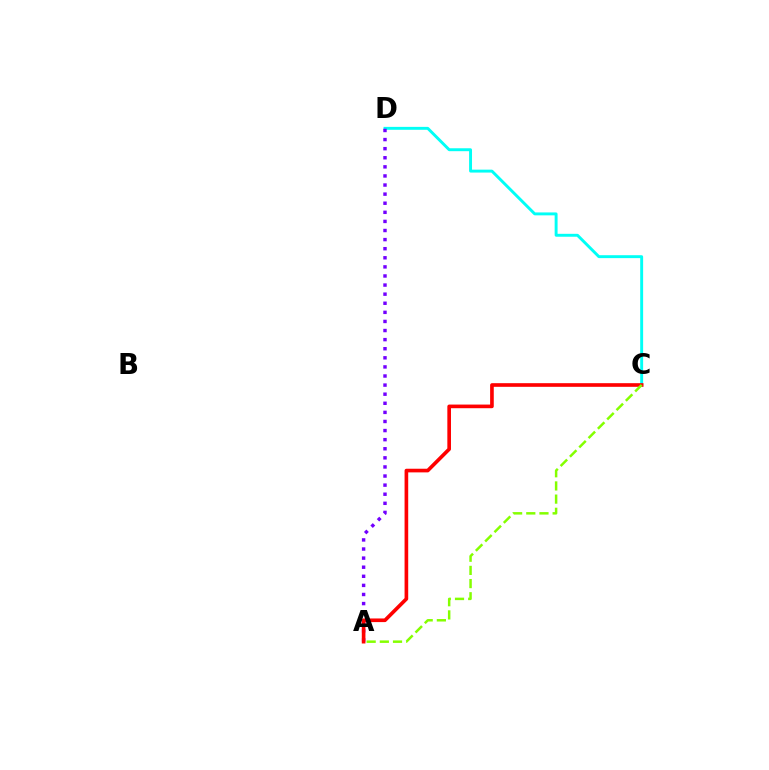{('C', 'D'): [{'color': '#00fff6', 'line_style': 'solid', 'thickness': 2.1}], ('A', 'D'): [{'color': '#7200ff', 'line_style': 'dotted', 'thickness': 2.47}], ('A', 'C'): [{'color': '#ff0000', 'line_style': 'solid', 'thickness': 2.62}, {'color': '#84ff00', 'line_style': 'dashed', 'thickness': 1.79}]}